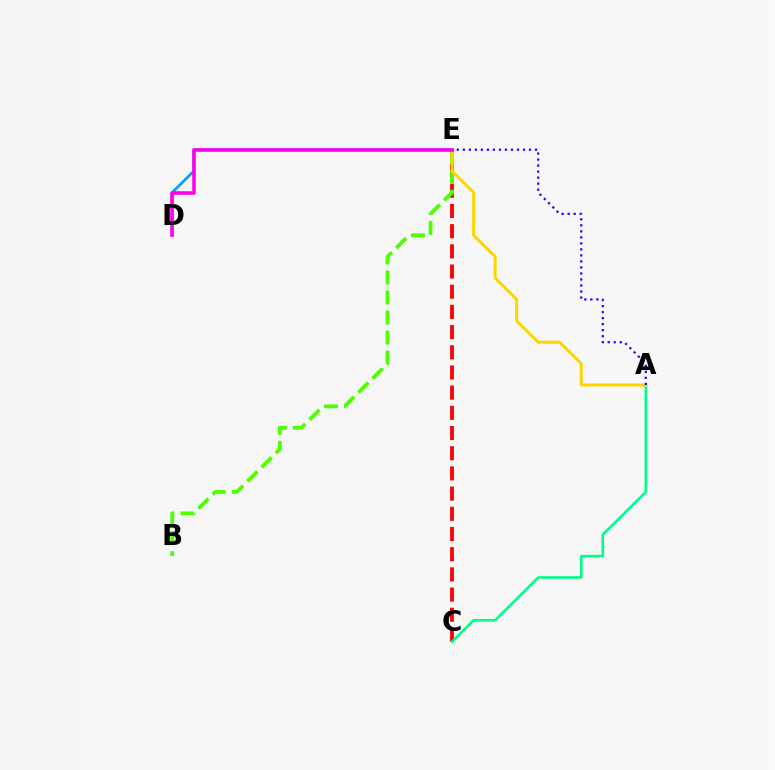{('C', 'E'): [{'color': '#ff0000', 'line_style': 'dashed', 'thickness': 2.74}], ('D', 'E'): [{'color': '#009eff', 'line_style': 'solid', 'thickness': 1.96}, {'color': '#ff00ed', 'line_style': 'solid', 'thickness': 2.58}], ('A', 'C'): [{'color': '#00ff86', 'line_style': 'solid', 'thickness': 1.88}], ('B', 'E'): [{'color': '#4fff00', 'line_style': 'dashed', 'thickness': 2.72}], ('A', 'E'): [{'color': '#ffd500', 'line_style': 'solid', 'thickness': 2.15}, {'color': '#3700ff', 'line_style': 'dotted', 'thickness': 1.63}]}